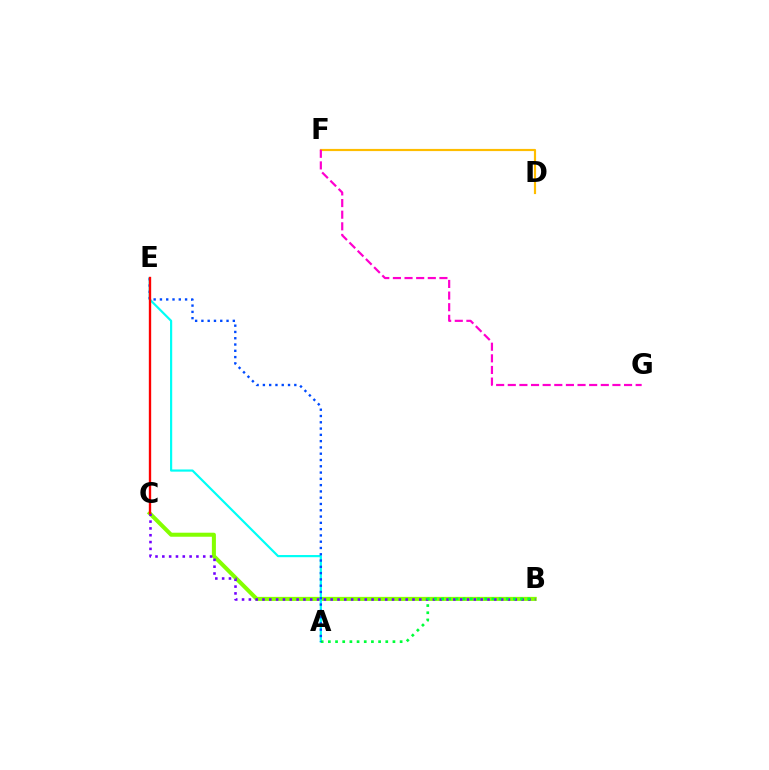{('B', 'C'): [{'color': '#84ff00', 'line_style': 'solid', 'thickness': 2.9}, {'color': '#7200ff', 'line_style': 'dotted', 'thickness': 1.85}], ('D', 'F'): [{'color': '#ffbd00', 'line_style': 'solid', 'thickness': 1.57}], ('A', 'E'): [{'color': '#00fff6', 'line_style': 'solid', 'thickness': 1.57}, {'color': '#004bff', 'line_style': 'dotted', 'thickness': 1.71}], ('F', 'G'): [{'color': '#ff00cf', 'line_style': 'dashed', 'thickness': 1.58}], ('A', 'B'): [{'color': '#00ff39', 'line_style': 'dotted', 'thickness': 1.95}], ('C', 'E'): [{'color': '#ff0000', 'line_style': 'solid', 'thickness': 1.69}]}